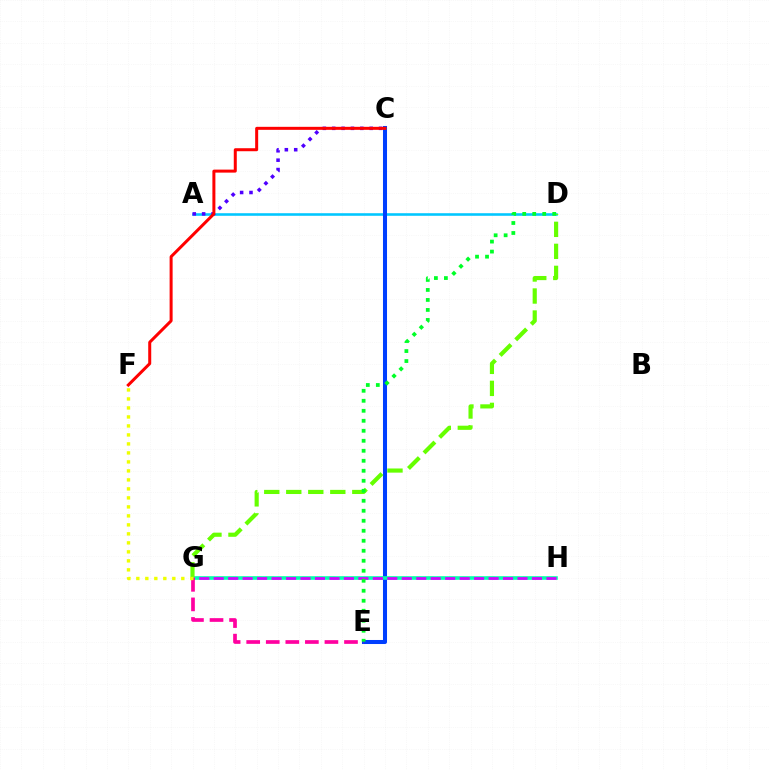{('A', 'D'): [{'color': '#00c7ff', 'line_style': 'solid', 'thickness': 1.86}], ('C', 'E'): [{'color': '#003fff', 'line_style': 'solid', 'thickness': 2.91}], ('G', 'H'): [{'color': '#ff8800', 'line_style': 'dashed', 'thickness': 1.67}, {'color': '#00ffaf', 'line_style': 'solid', 'thickness': 2.58}, {'color': '#d600ff', 'line_style': 'dashed', 'thickness': 1.97}], ('A', 'C'): [{'color': '#4f00ff', 'line_style': 'dotted', 'thickness': 2.55}], ('E', 'G'): [{'color': '#ff00a0', 'line_style': 'dashed', 'thickness': 2.66}], ('C', 'F'): [{'color': '#ff0000', 'line_style': 'solid', 'thickness': 2.17}], ('D', 'G'): [{'color': '#66ff00', 'line_style': 'dashed', 'thickness': 2.99}], ('F', 'G'): [{'color': '#eeff00', 'line_style': 'dotted', 'thickness': 2.44}], ('D', 'E'): [{'color': '#00ff27', 'line_style': 'dotted', 'thickness': 2.72}]}